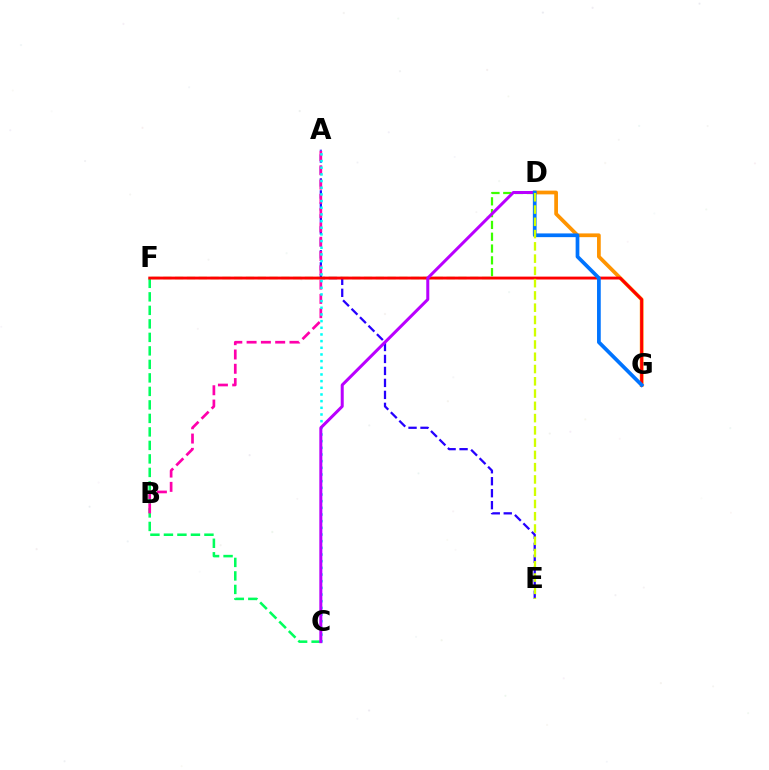{('D', 'F'): [{'color': '#3dff00', 'line_style': 'dashed', 'thickness': 1.6}], ('D', 'G'): [{'color': '#ff9400', 'line_style': 'solid', 'thickness': 2.69}, {'color': '#0074ff', 'line_style': 'solid', 'thickness': 2.68}], ('C', 'F'): [{'color': '#00ff5c', 'line_style': 'dashed', 'thickness': 1.83}], ('A', 'E'): [{'color': '#2500ff', 'line_style': 'dashed', 'thickness': 1.63}], ('F', 'G'): [{'color': '#ff0000', 'line_style': 'solid', 'thickness': 2.07}], ('A', 'B'): [{'color': '#ff00ac', 'line_style': 'dashed', 'thickness': 1.94}], ('A', 'C'): [{'color': '#00fff6', 'line_style': 'dotted', 'thickness': 1.81}], ('C', 'D'): [{'color': '#b900ff', 'line_style': 'solid', 'thickness': 2.17}], ('D', 'E'): [{'color': '#d1ff00', 'line_style': 'dashed', 'thickness': 1.67}]}